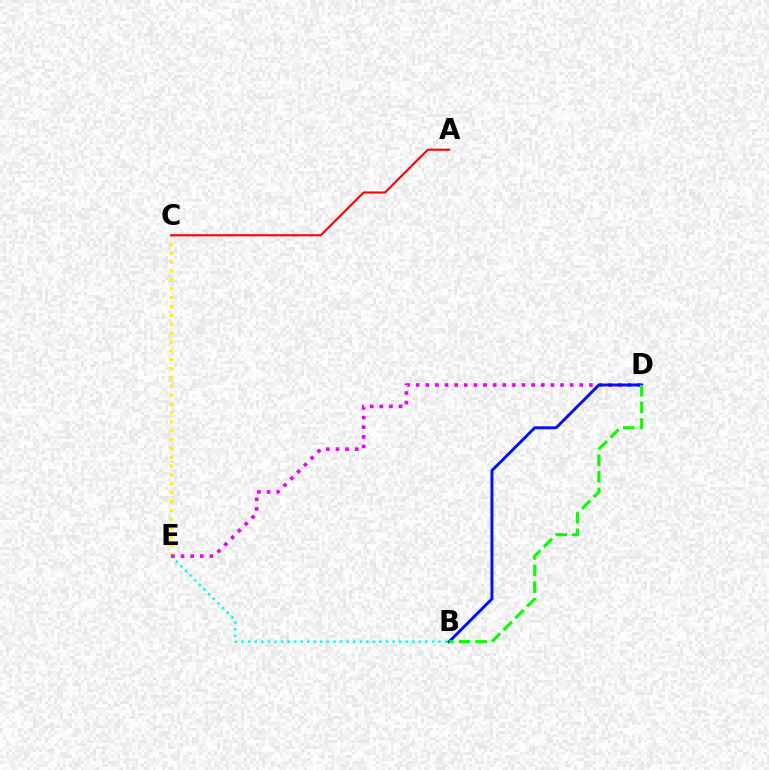{('B', 'E'): [{'color': '#00fff6', 'line_style': 'dotted', 'thickness': 1.78}], ('C', 'E'): [{'color': '#fcf500', 'line_style': 'dotted', 'thickness': 2.41}], ('D', 'E'): [{'color': '#ee00ff', 'line_style': 'dotted', 'thickness': 2.61}], ('B', 'D'): [{'color': '#0010ff', 'line_style': 'solid', 'thickness': 2.12}, {'color': '#08ff00', 'line_style': 'dashed', 'thickness': 2.26}], ('A', 'C'): [{'color': '#ff0000', 'line_style': 'solid', 'thickness': 1.51}]}